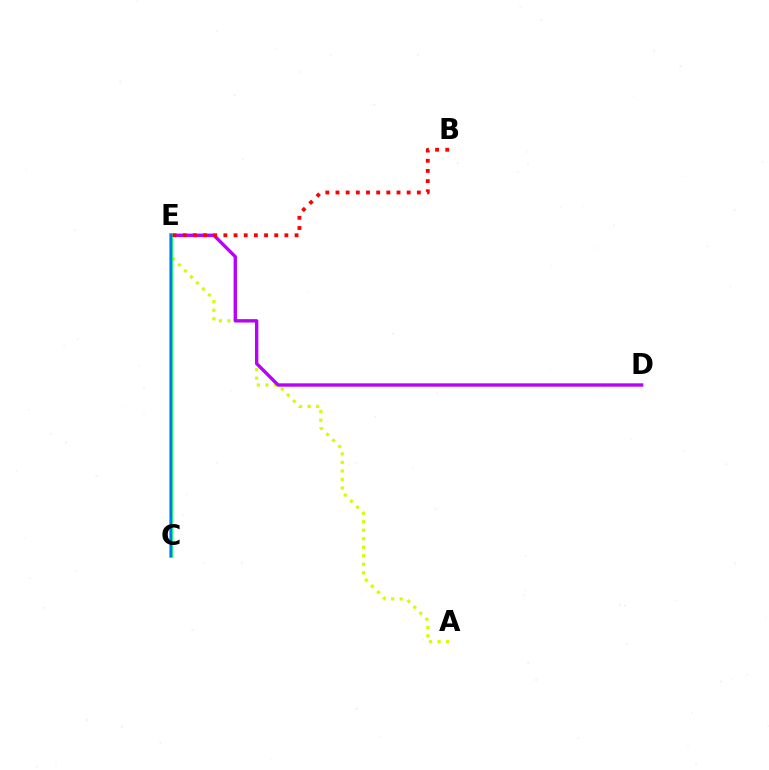{('A', 'E'): [{'color': '#d1ff00', 'line_style': 'dotted', 'thickness': 2.31}], ('D', 'E'): [{'color': '#b900ff', 'line_style': 'solid', 'thickness': 2.43}], ('C', 'E'): [{'color': '#00ff5c', 'line_style': 'solid', 'thickness': 2.77}, {'color': '#0074ff', 'line_style': 'solid', 'thickness': 1.51}], ('B', 'E'): [{'color': '#ff0000', 'line_style': 'dotted', 'thickness': 2.76}]}